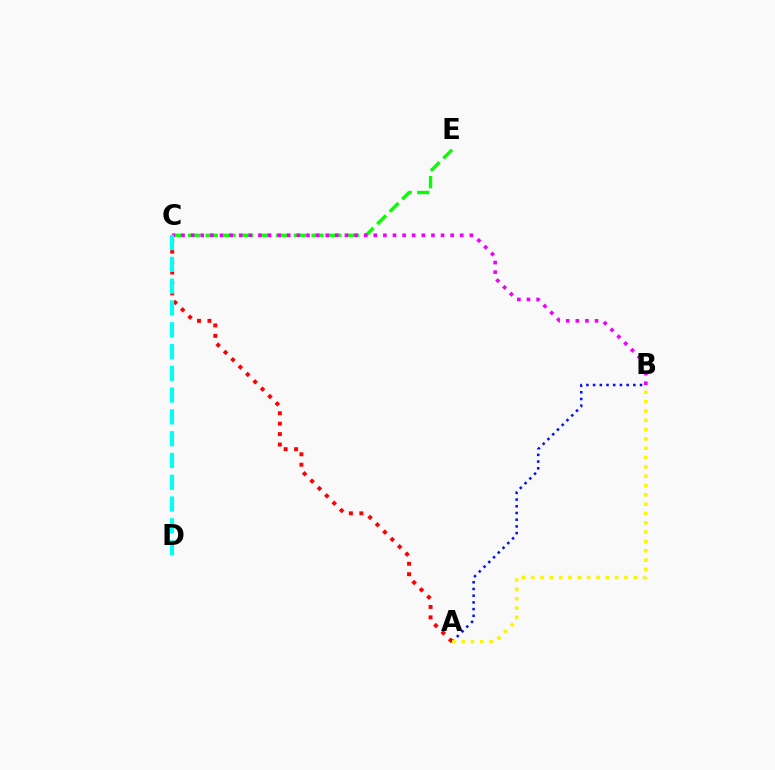{('A', 'C'): [{'color': '#ff0000', 'line_style': 'dotted', 'thickness': 2.83}], ('C', 'E'): [{'color': '#08ff00', 'line_style': 'dashed', 'thickness': 2.39}], ('A', 'B'): [{'color': '#0010ff', 'line_style': 'dotted', 'thickness': 1.82}, {'color': '#fcf500', 'line_style': 'dotted', 'thickness': 2.53}], ('B', 'C'): [{'color': '#ee00ff', 'line_style': 'dotted', 'thickness': 2.61}], ('C', 'D'): [{'color': '#00fff6', 'line_style': 'dashed', 'thickness': 2.96}]}